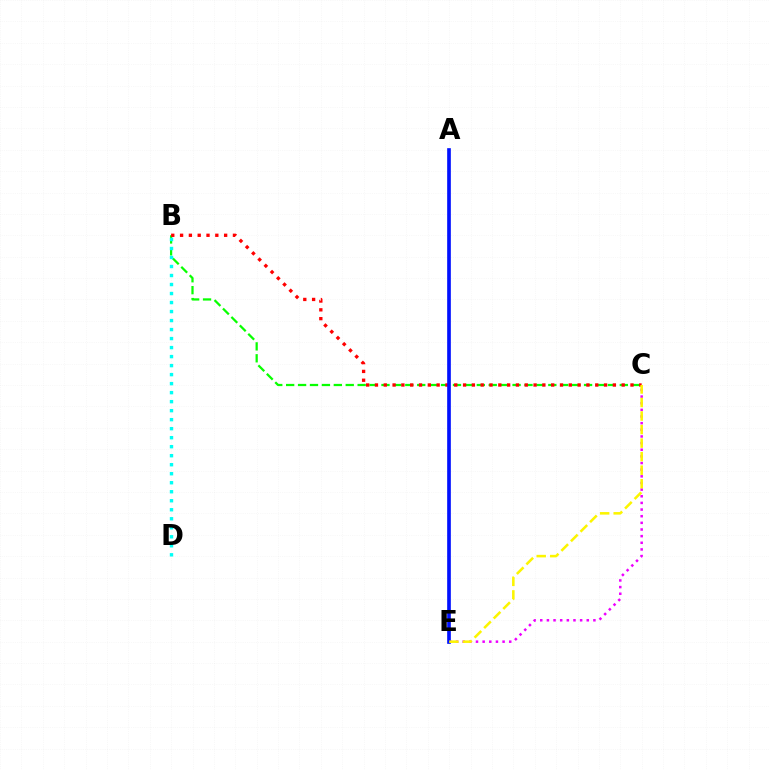{('B', 'C'): [{'color': '#08ff00', 'line_style': 'dashed', 'thickness': 1.62}, {'color': '#ff0000', 'line_style': 'dotted', 'thickness': 2.39}], ('C', 'E'): [{'color': '#ee00ff', 'line_style': 'dotted', 'thickness': 1.81}, {'color': '#fcf500', 'line_style': 'dashed', 'thickness': 1.84}], ('A', 'E'): [{'color': '#0010ff', 'line_style': 'solid', 'thickness': 2.63}], ('B', 'D'): [{'color': '#00fff6', 'line_style': 'dotted', 'thickness': 2.45}]}